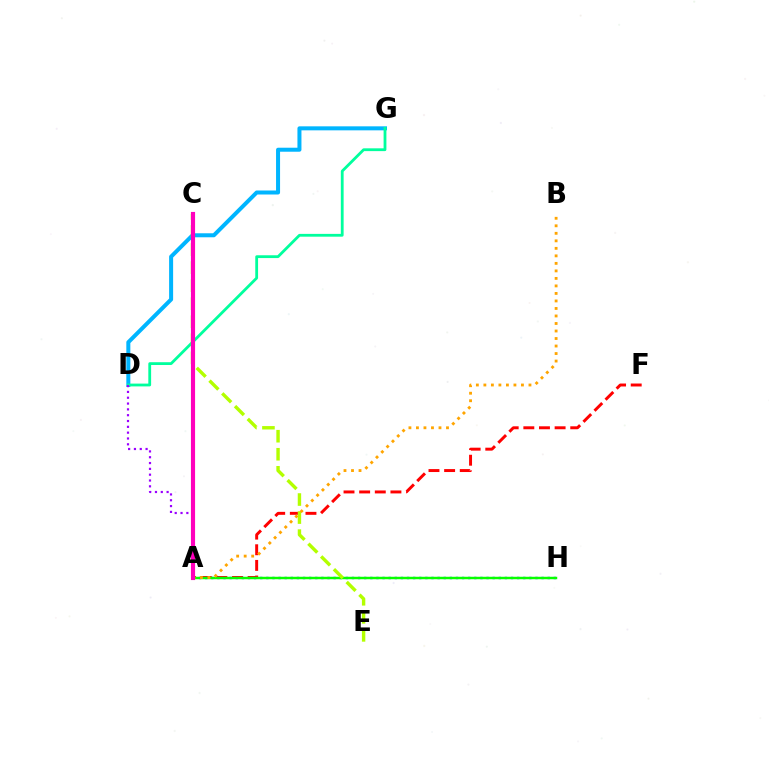{('A', 'F'): [{'color': '#ff0000', 'line_style': 'dashed', 'thickness': 2.12}], ('A', 'H'): [{'color': '#0010ff', 'line_style': 'dotted', 'thickness': 1.66}, {'color': '#08ff00', 'line_style': 'solid', 'thickness': 1.77}], ('D', 'G'): [{'color': '#00b5ff', 'line_style': 'solid', 'thickness': 2.89}, {'color': '#00ff9d', 'line_style': 'solid', 'thickness': 2.02}], ('A', 'D'): [{'color': '#9b00ff', 'line_style': 'dotted', 'thickness': 1.58}], ('C', 'E'): [{'color': '#b3ff00', 'line_style': 'dashed', 'thickness': 2.45}], ('A', 'B'): [{'color': '#ffa500', 'line_style': 'dotted', 'thickness': 2.04}], ('A', 'C'): [{'color': '#ff00bd', 'line_style': 'solid', 'thickness': 2.98}]}